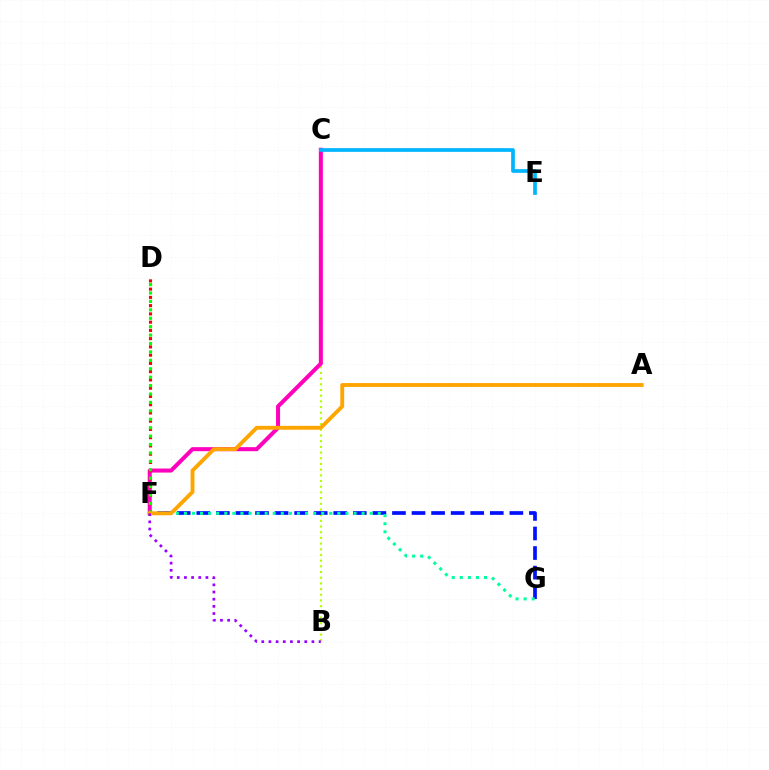{('B', 'C'): [{'color': '#b3ff00', 'line_style': 'dotted', 'thickness': 1.55}], ('F', 'G'): [{'color': '#0010ff', 'line_style': 'dashed', 'thickness': 2.66}, {'color': '#00ff9d', 'line_style': 'dotted', 'thickness': 2.19}], ('C', 'F'): [{'color': '#ff00bd', 'line_style': 'solid', 'thickness': 2.9}], ('D', 'F'): [{'color': '#ff0000', 'line_style': 'dotted', 'thickness': 2.24}, {'color': '#08ff00', 'line_style': 'dotted', 'thickness': 2.29}], ('A', 'F'): [{'color': '#ffa500', 'line_style': 'solid', 'thickness': 2.79}], ('B', 'F'): [{'color': '#9b00ff', 'line_style': 'dotted', 'thickness': 1.95}], ('C', 'E'): [{'color': '#00b5ff', 'line_style': 'solid', 'thickness': 2.67}]}